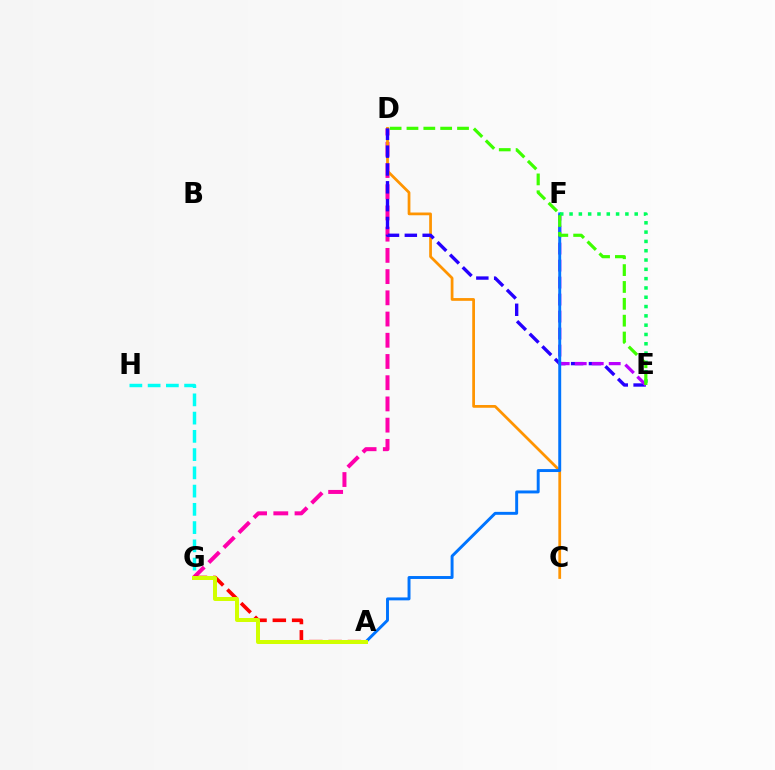{('D', 'G'): [{'color': '#ff00ac', 'line_style': 'dashed', 'thickness': 2.88}], ('G', 'H'): [{'color': '#00fff6', 'line_style': 'dashed', 'thickness': 2.48}], ('C', 'D'): [{'color': '#ff9400', 'line_style': 'solid', 'thickness': 1.98}], ('D', 'E'): [{'color': '#2500ff', 'line_style': 'dashed', 'thickness': 2.42}, {'color': '#3dff00', 'line_style': 'dashed', 'thickness': 2.29}], ('A', 'G'): [{'color': '#ff0000', 'line_style': 'dashed', 'thickness': 2.62}, {'color': '#d1ff00', 'line_style': 'solid', 'thickness': 2.88}], ('E', 'F'): [{'color': '#b900ff', 'line_style': 'dashed', 'thickness': 2.31}, {'color': '#00ff5c', 'line_style': 'dotted', 'thickness': 2.53}], ('A', 'F'): [{'color': '#0074ff', 'line_style': 'solid', 'thickness': 2.11}]}